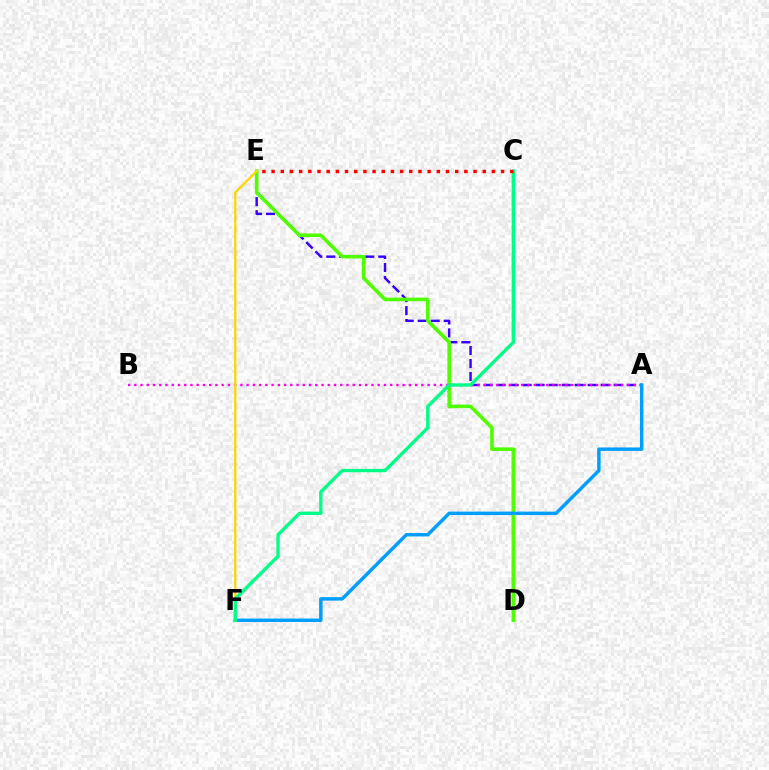{('A', 'E'): [{'color': '#3700ff', 'line_style': 'dashed', 'thickness': 1.77}], ('D', 'E'): [{'color': '#4fff00', 'line_style': 'solid', 'thickness': 2.59}], ('A', 'B'): [{'color': '#ff00ed', 'line_style': 'dotted', 'thickness': 1.7}], ('E', 'F'): [{'color': '#ffd500', 'line_style': 'solid', 'thickness': 1.65}], ('A', 'F'): [{'color': '#009eff', 'line_style': 'solid', 'thickness': 2.48}], ('C', 'F'): [{'color': '#00ff86', 'line_style': 'solid', 'thickness': 2.4}], ('C', 'E'): [{'color': '#ff0000', 'line_style': 'dotted', 'thickness': 2.49}]}